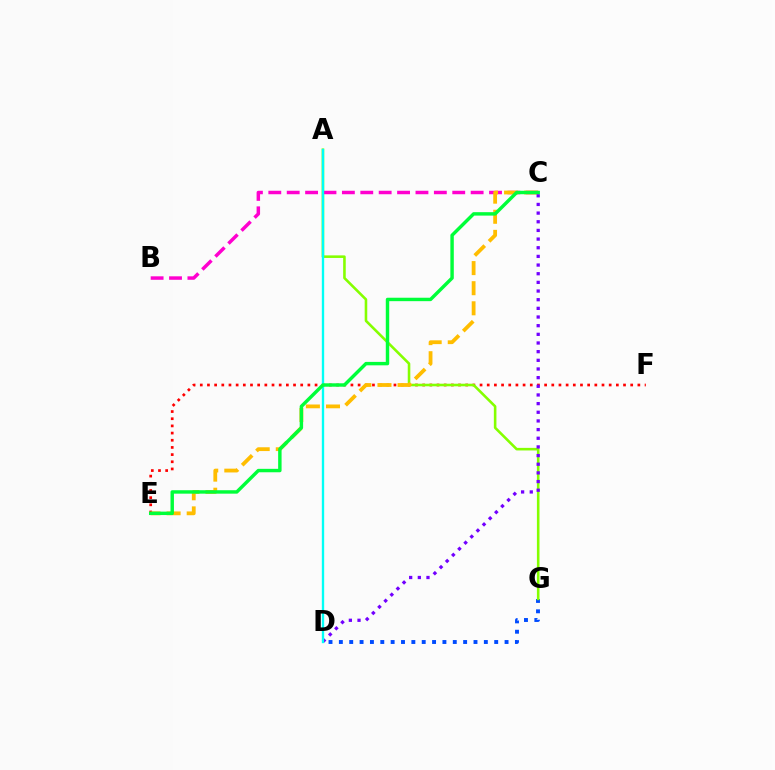{('D', 'G'): [{'color': '#004bff', 'line_style': 'dotted', 'thickness': 2.81}], ('E', 'F'): [{'color': '#ff0000', 'line_style': 'dotted', 'thickness': 1.95}], ('A', 'G'): [{'color': '#84ff00', 'line_style': 'solid', 'thickness': 1.86}], ('B', 'C'): [{'color': '#ff00cf', 'line_style': 'dashed', 'thickness': 2.5}], ('C', 'E'): [{'color': '#ffbd00', 'line_style': 'dashed', 'thickness': 2.73}, {'color': '#00ff39', 'line_style': 'solid', 'thickness': 2.47}], ('C', 'D'): [{'color': '#7200ff', 'line_style': 'dotted', 'thickness': 2.35}], ('A', 'D'): [{'color': '#00fff6', 'line_style': 'solid', 'thickness': 1.69}]}